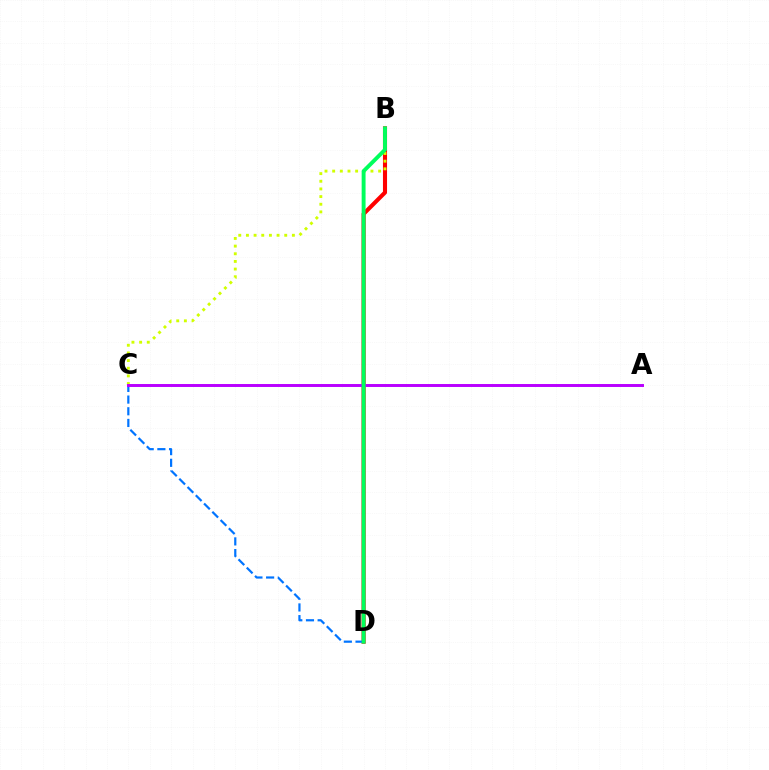{('B', 'D'): [{'color': '#ff0000', 'line_style': 'solid', 'thickness': 2.94}, {'color': '#00ff5c', 'line_style': 'solid', 'thickness': 2.81}], ('B', 'C'): [{'color': '#d1ff00', 'line_style': 'dotted', 'thickness': 2.08}], ('C', 'D'): [{'color': '#0074ff', 'line_style': 'dashed', 'thickness': 1.59}], ('A', 'C'): [{'color': '#b900ff', 'line_style': 'solid', 'thickness': 2.13}]}